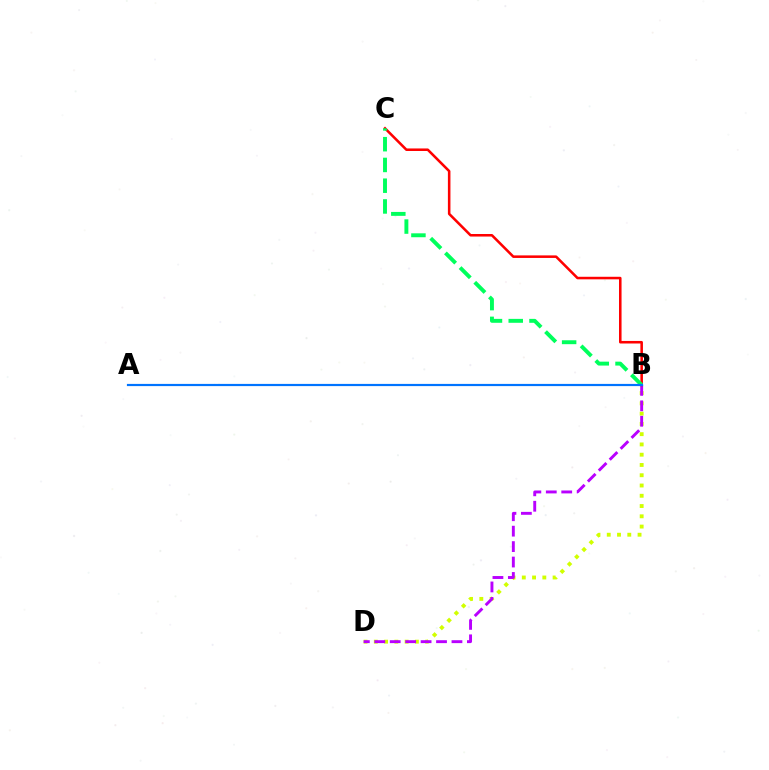{('B', 'D'): [{'color': '#d1ff00', 'line_style': 'dotted', 'thickness': 2.79}, {'color': '#b900ff', 'line_style': 'dashed', 'thickness': 2.1}], ('B', 'C'): [{'color': '#ff0000', 'line_style': 'solid', 'thickness': 1.83}, {'color': '#00ff5c', 'line_style': 'dashed', 'thickness': 2.82}], ('A', 'B'): [{'color': '#0074ff', 'line_style': 'solid', 'thickness': 1.58}]}